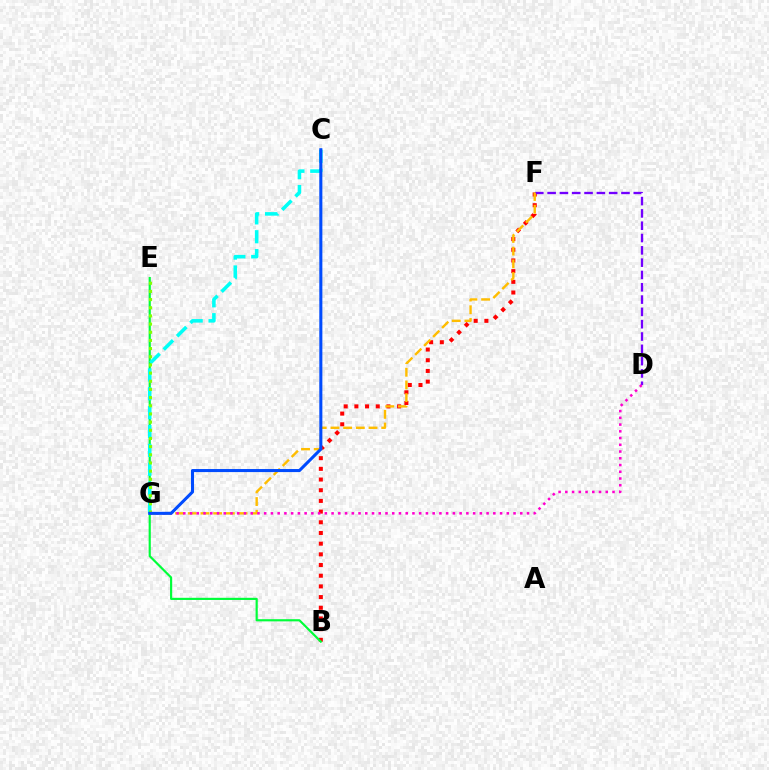{('B', 'F'): [{'color': '#ff0000', 'line_style': 'dotted', 'thickness': 2.9}], ('D', 'F'): [{'color': '#7200ff', 'line_style': 'dashed', 'thickness': 1.67}], ('F', 'G'): [{'color': '#ffbd00', 'line_style': 'dashed', 'thickness': 1.73}], ('B', 'E'): [{'color': '#00ff39', 'line_style': 'solid', 'thickness': 1.56}], ('C', 'G'): [{'color': '#00fff6', 'line_style': 'dashed', 'thickness': 2.56}, {'color': '#004bff', 'line_style': 'solid', 'thickness': 2.2}], ('E', 'G'): [{'color': '#84ff00', 'line_style': 'dotted', 'thickness': 2.22}], ('D', 'G'): [{'color': '#ff00cf', 'line_style': 'dotted', 'thickness': 1.83}]}